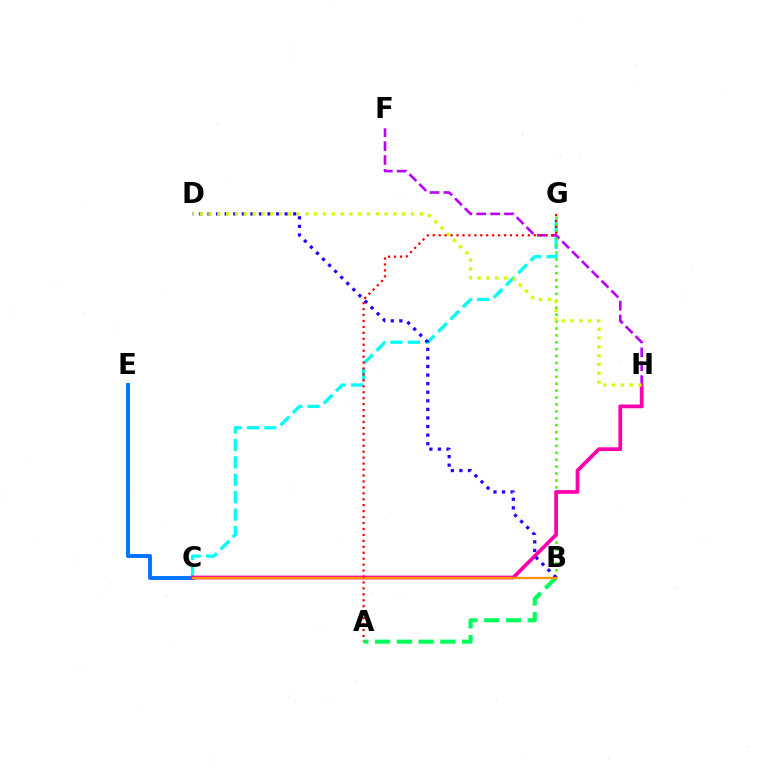{('C', 'E'): [{'color': '#0074ff', 'line_style': 'solid', 'thickness': 2.82}], ('C', 'G'): [{'color': '#00fff6', 'line_style': 'dashed', 'thickness': 2.37}], ('F', 'H'): [{'color': '#b900ff', 'line_style': 'dashed', 'thickness': 1.89}], ('B', 'G'): [{'color': '#3dff00', 'line_style': 'dotted', 'thickness': 1.88}], ('C', 'H'): [{'color': '#ff00ac', 'line_style': 'solid', 'thickness': 2.7}], ('A', 'B'): [{'color': '#00ff5c', 'line_style': 'dashed', 'thickness': 2.96}], ('B', 'D'): [{'color': '#2500ff', 'line_style': 'dotted', 'thickness': 2.33}], ('B', 'C'): [{'color': '#ff9400', 'line_style': 'solid', 'thickness': 1.68}], ('D', 'H'): [{'color': '#d1ff00', 'line_style': 'dotted', 'thickness': 2.39}], ('A', 'G'): [{'color': '#ff0000', 'line_style': 'dotted', 'thickness': 1.61}]}